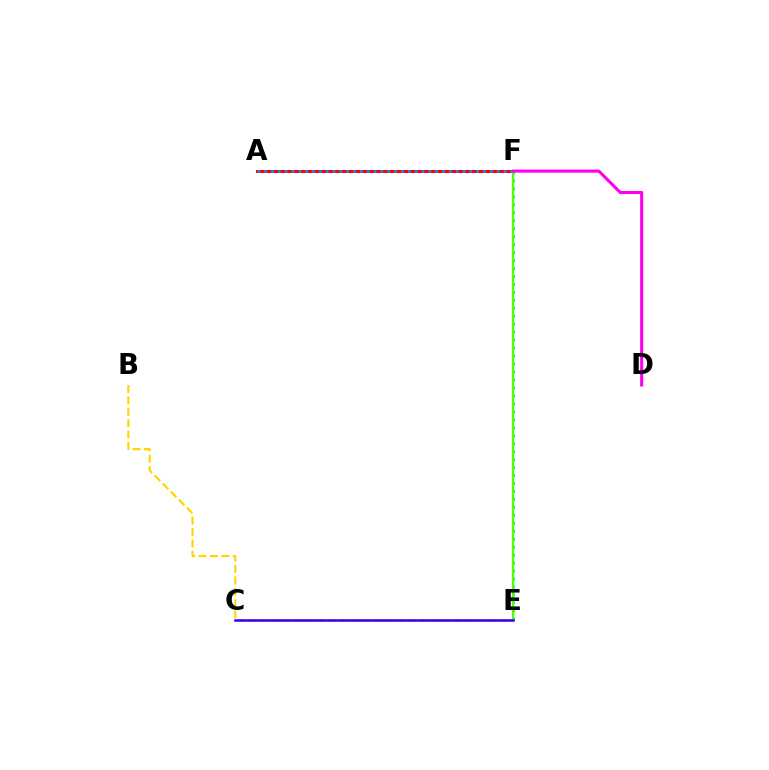{('A', 'F'): [{'color': '#ff0000', 'line_style': 'solid', 'thickness': 2.18}, {'color': '#009eff', 'line_style': 'dotted', 'thickness': 1.86}], ('E', 'F'): [{'color': '#00ff86', 'line_style': 'dotted', 'thickness': 2.16}, {'color': '#4fff00', 'line_style': 'solid', 'thickness': 1.64}], ('D', 'F'): [{'color': '#ff00ed', 'line_style': 'solid', 'thickness': 2.22}], ('B', 'E'): [{'color': '#ffd500', 'line_style': 'dashed', 'thickness': 1.55}], ('C', 'E'): [{'color': '#3700ff', 'line_style': 'solid', 'thickness': 1.84}]}